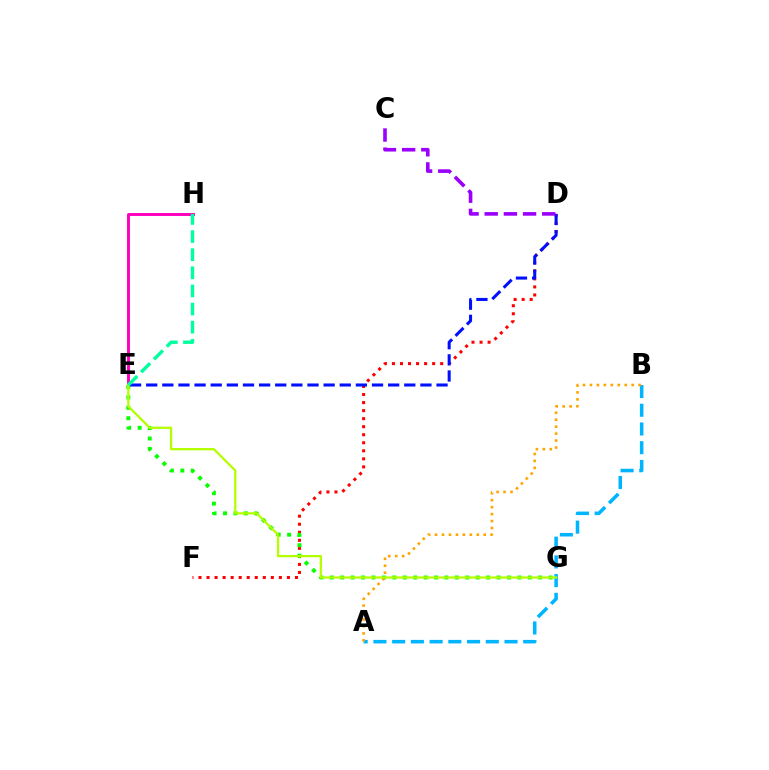{('E', 'H'): [{'color': '#ff00bd', 'line_style': 'solid', 'thickness': 2.11}, {'color': '#00ff9d', 'line_style': 'dashed', 'thickness': 2.46}], ('D', 'F'): [{'color': '#ff0000', 'line_style': 'dotted', 'thickness': 2.18}], ('A', 'B'): [{'color': '#00b5ff', 'line_style': 'dashed', 'thickness': 2.54}, {'color': '#ffa500', 'line_style': 'dotted', 'thickness': 1.89}], ('E', 'G'): [{'color': '#08ff00', 'line_style': 'dotted', 'thickness': 2.83}, {'color': '#b3ff00', 'line_style': 'solid', 'thickness': 1.63}], ('D', 'E'): [{'color': '#0010ff', 'line_style': 'dashed', 'thickness': 2.19}], ('C', 'D'): [{'color': '#9b00ff', 'line_style': 'dashed', 'thickness': 2.6}]}